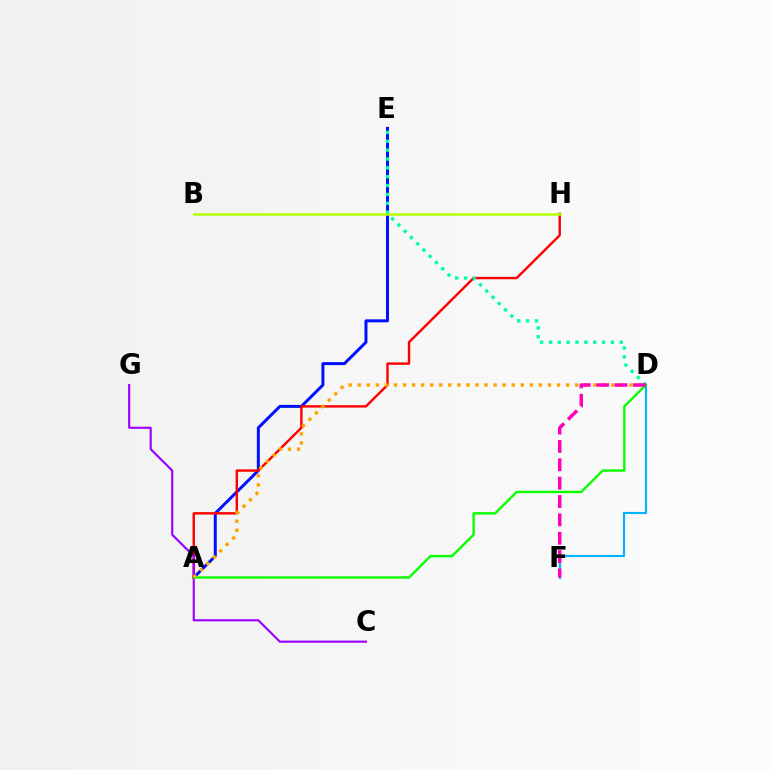{('A', 'E'): [{'color': '#0010ff', 'line_style': 'solid', 'thickness': 2.15}], ('A', 'H'): [{'color': '#ff0000', 'line_style': 'solid', 'thickness': 1.73}], ('D', 'E'): [{'color': '#00ff9d', 'line_style': 'dotted', 'thickness': 2.41}], ('D', 'F'): [{'color': '#00b5ff', 'line_style': 'solid', 'thickness': 1.54}, {'color': '#ff00bd', 'line_style': 'dashed', 'thickness': 2.49}], ('C', 'G'): [{'color': '#9b00ff', 'line_style': 'solid', 'thickness': 1.54}], ('A', 'D'): [{'color': '#08ff00', 'line_style': 'solid', 'thickness': 1.71}, {'color': '#ffa500', 'line_style': 'dotted', 'thickness': 2.46}], ('B', 'H'): [{'color': '#b3ff00', 'line_style': 'solid', 'thickness': 1.83}]}